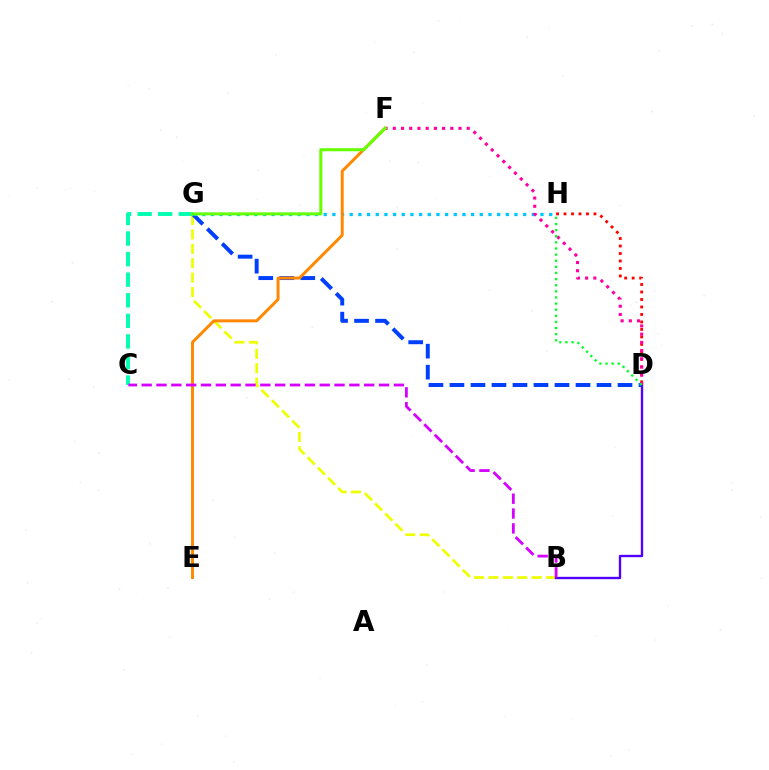{('B', 'G'): [{'color': '#eeff00', 'line_style': 'dashed', 'thickness': 1.96}], ('D', 'G'): [{'color': '#003fff', 'line_style': 'dashed', 'thickness': 2.85}], ('D', 'H'): [{'color': '#ff0000', 'line_style': 'dotted', 'thickness': 2.03}, {'color': '#00ff27', 'line_style': 'dotted', 'thickness': 1.66}], ('G', 'H'): [{'color': '#00c7ff', 'line_style': 'dotted', 'thickness': 2.36}], ('B', 'D'): [{'color': '#4f00ff', 'line_style': 'solid', 'thickness': 1.7}], ('D', 'F'): [{'color': '#ff00a0', 'line_style': 'dotted', 'thickness': 2.23}], ('E', 'F'): [{'color': '#ff8800', 'line_style': 'solid', 'thickness': 2.14}], ('C', 'G'): [{'color': '#00ffaf', 'line_style': 'dashed', 'thickness': 2.8}], ('F', 'G'): [{'color': '#66ff00', 'line_style': 'solid', 'thickness': 2.19}], ('B', 'C'): [{'color': '#d600ff', 'line_style': 'dashed', 'thickness': 2.02}]}